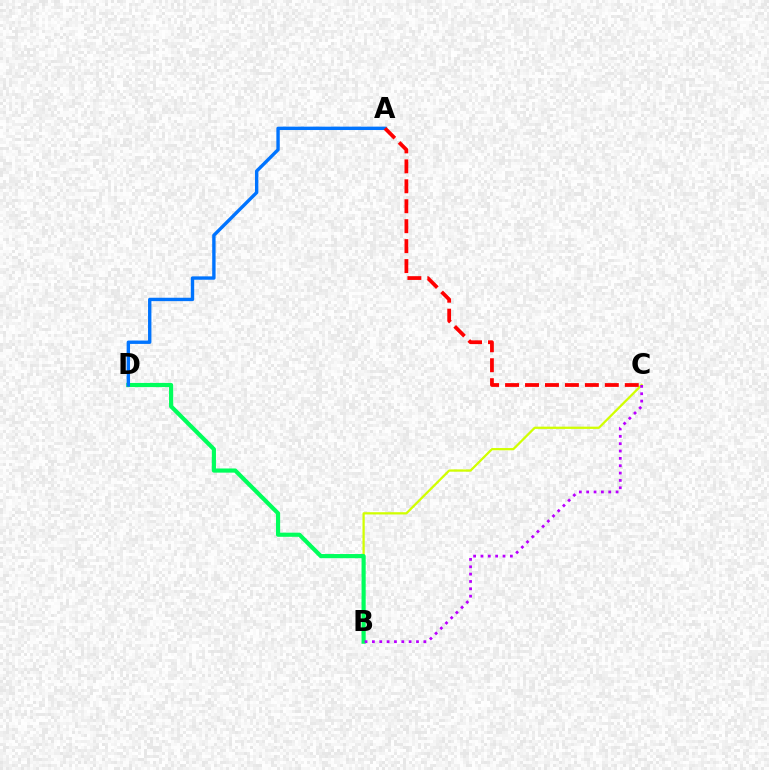{('B', 'C'): [{'color': '#d1ff00', 'line_style': 'solid', 'thickness': 1.62}, {'color': '#b900ff', 'line_style': 'dotted', 'thickness': 2.0}], ('B', 'D'): [{'color': '#00ff5c', 'line_style': 'solid', 'thickness': 2.99}], ('A', 'D'): [{'color': '#0074ff', 'line_style': 'solid', 'thickness': 2.43}], ('A', 'C'): [{'color': '#ff0000', 'line_style': 'dashed', 'thickness': 2.71}]}